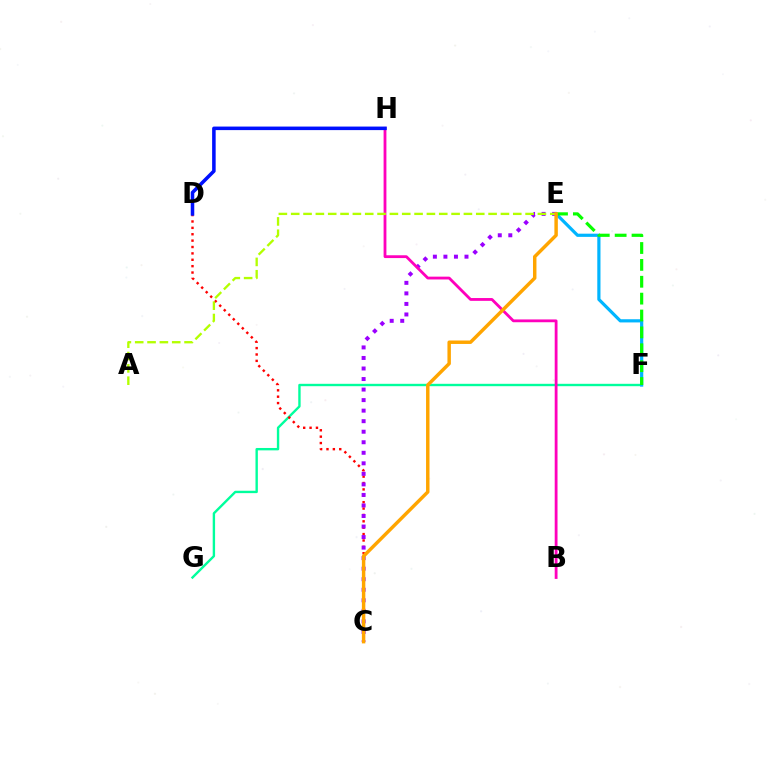{('F', 'G'): [{'color': '#00ff9d', 'line_style': 'solid', 'thickness': 1.72}], ('C', 'D'): [{'color': '#ff0000', 'line_style': 'dotted', 'thickness': 1.73}], ('E', 'F'): [{'color': '#00b5ff', 'line_style': 'solid', 'thickness': 2.3}, {'color': '#08ff00', 'line_style': 'dashed', 'thickness': 2.29}], ('C', 'E'): [{'color': '#9b00ff', 'line_style': 'dotted', 'thickness': 2.86}, {'color': '#ffa500', 'line_style': 'solid', 'thickness': 2.49}], ('B', 'H'): [{'color': '#ff00bd', 'line_style': 'solid', 'thickness': 2.02}], ('A', 'E'): [{'color': '#b3ff00', 'line_style': 'dashed', 'thickness': 1.68}], ('D', 'H'): [{'color': '#0010ff', 'line_style': 'solid', 'thickness': 2.54}]}